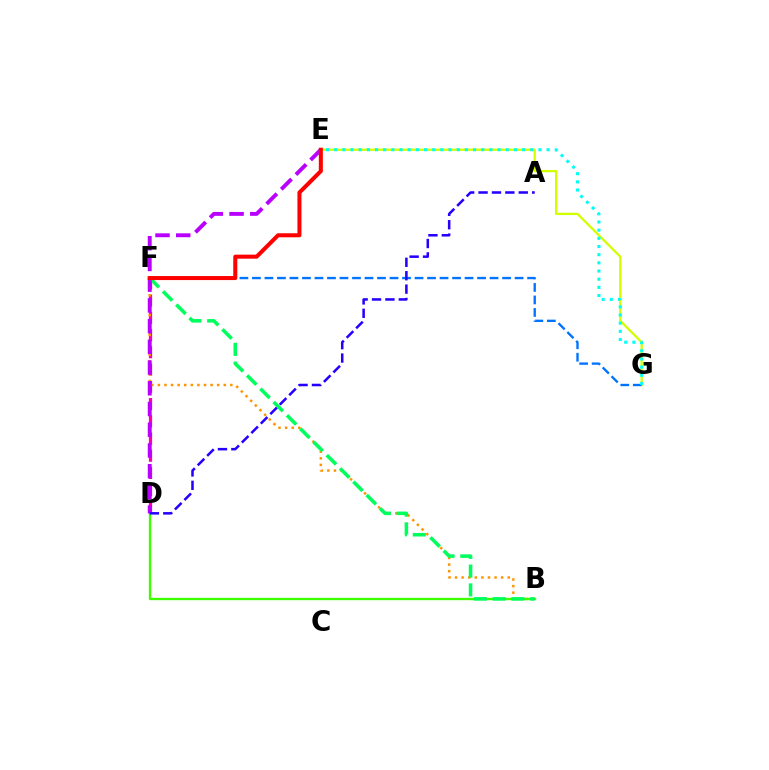{('E', 'G'): [{'color': '#d1ff00', 'line_style': 'solid', 'thickness': 1.64}, {'color': '#00fff6', 'line_style': 'dotted', 'thickness': 2.22}], ('F', 'G'): [{'color': '#0074ff', 'line_style': 'dashed', 'thickness': 1.7}], ('D', 'F'): [{'color': '#ff00ac', 'line_style': 'dashed', 'thickness': 2.34}], ('B', 'F'): [{'color': '#ff9400', 'line_style': 'dotted', 'thickness': 1.79}, {'color': '#00ff5c', 'line_style': 'dashed', 'thickness': 2.55}], ('B', 'D'): [{'color': '#3dff00', 'line_style': 'solid', 'thickness': 1.68}], ('D', 'E'): [{'color': '#b900ff', 'line_style': 'dashed', 'thickness': 2.82}], ('A', 'D'): [{'color': '#2500ff', 'line_style': 'dashed', 'thickness': 1.82}], ('E', 'F'): [{'color': '#ff0000', 'line_style': 'solid', 'thickness': 2.9}]}